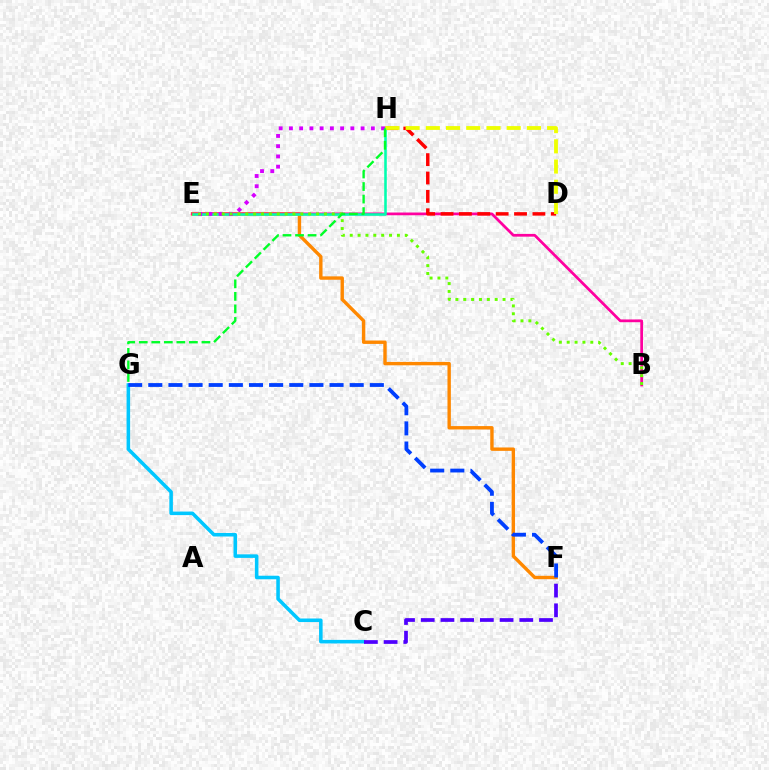{('E', 'F'): [{'color': '#ff8800', 'line_style': 'solid', 'thickness': 2.44}], ('B', 'E'): [{'color': '#ff00a0', 'line_style': 'solid', 'thickness': 1.98}, {'color': '#66ff00', 'line_style': 'dotted', 'thickness': 2.14}], ('C', 'G'): [{'color': '#00c7ff', 'line_style': 'solid', 'thickness': 2.56}], ('C', 'F'): [{'color': '#4f00ff', 'line_style': 'dashed', 'thickness': 2.68}], ('D', 'H'): [{'color': '#ff0000', 'line_style': 'dashed', 'thickness': 2.5}, {'color': '#eeff00', 'line_style': 'dashed', 'thickness': 2.75}], ('E', 'H'): [{'color': '#00ffaf', 'line_style': 'solid', 'thickness': 1.84}, {'color': '#d600ff', 'line_style': 'dotted', 'thickness': 2.78}], ('G', 'H'): [{'color': '#00ff27', 'line_style': 'dashed', 'thickness': 1.7}], ('F', 'G'): [{'color': '#003fff', 'line_style': 'dashed', 'thickness': 2.74}]}